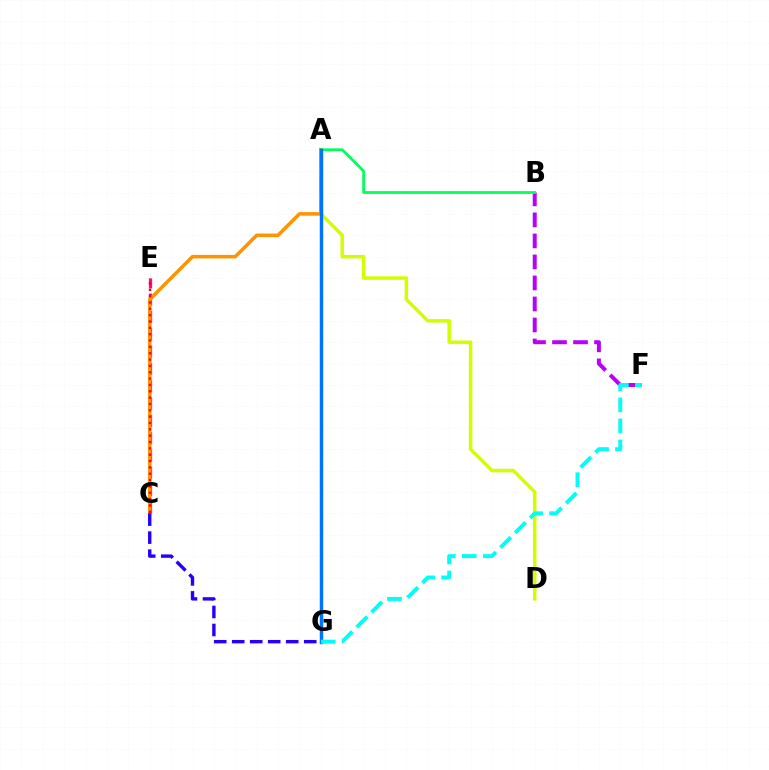{('A', 'D'): [{'color': '#d1ff00', 'line_style': 'solid', 'thickness': 2.53}], ('C', 'E'): [{'color': '#ff00ac', 'line_style': 'dashed', 'thickness': 2.35}, {'color': '#ff0000', 'line_style': 'dotted', 'thickness': 1.72}], ('A', 'C'): [{'color': '#ff9400', 'line_style': 'solid', 'thickness': 2.55}], ('C', 'G'): [{'color': '#2500ff', 'line_style': 'dashed', 'thickness': 2.45}], ('B', 'F'): [{'color': '#b900ff', 'line_style': 'dashed', 'thickness': 2.86}], ('A', 'B'): [{'color': '#00ff5c', 'line_style': 'solid', 'thickness': 1.98}], ('A', 'G'): [{'color': '#3dff00', 'line_style': 'dashed', 'thickness': 1.55}, {'color': '#0074ff', 'line_style': 'solid', 'thickness': 2.46}], ('F', 'G'): [{'color': '#00fff6', 'line_style': 'dashed', 'thickness': 2.85}]}